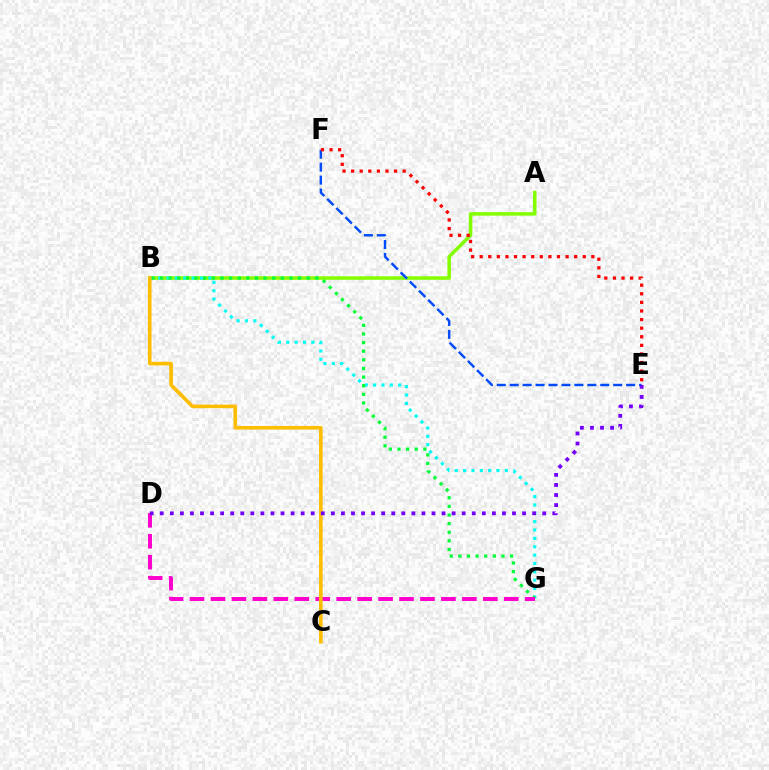{('A', 'B'): [{'color': '#84ff00', 'line_style': 'solid', 'thickness': 2.53}], ('E', 'F'): [{'color': '#004bff', 'line_style': 'dashed', 'thickness': 1.76}, {'color': '#ff0000', 'line_style': 'dotted', 'thickness': 2.33}], ('B', 'G'): [{'color': '#00fff6', 'line_style': 'dotted', 'thickness': 2.27}, {'color': '#00ff39', 'line_style': 'dotted', 'thickness': 2.34}], ('D', 'G'): [{'color': '#ff00cf', 'line_style': 'dashed', 'thickness': 2.85}], ('B', 'C'): [{'color': '#ffbd00', 'line_style': 'solid', 'thickness': 2.61}], ('D', 'E'): [{'color': '#7200ff', 'line_style': 'dotted', 'thickness': 2.73}]}